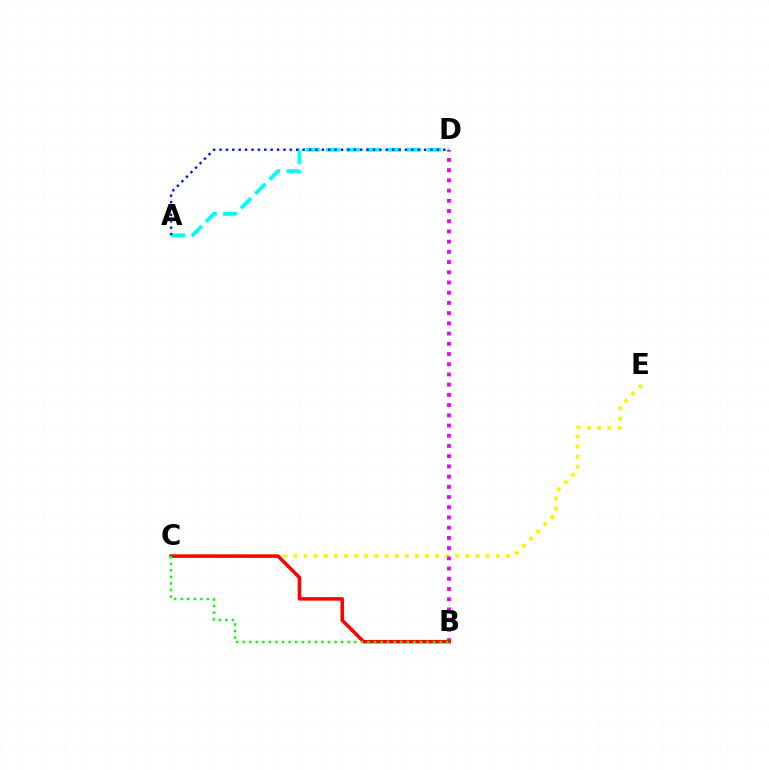{('A', 'D'): [{'color': '#00fff6', 'line_style': 'dashed', 'thickness': 2.75}, {'color': '#0010ff', 'line_style': 'dotted', 'thickness': 1.74}], ('C', 'E'): [{'color': '#fcf500', 'line_style': 'dotted', 'thickness': 2.75}], ('B', 'D'): [{'color': '#ee00ff', 'line_style': 'dotted', 'thickness': 2.78}], ('B', 'C'): [{'color': '#ff0000', 'line_style': 'solid', 'thickness': 2.51}, {'color': '#08ff00', 'line_style': 'dotted', 'thickness': 1.78}]}